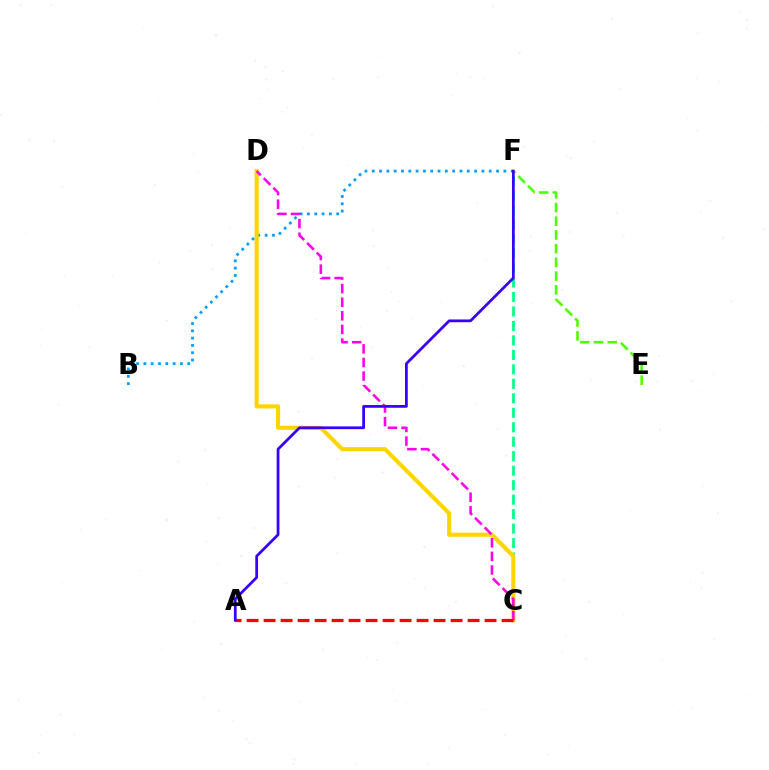{('C', 'F'): [{'color': '#00ff86', 'line_style': 'dashed', 'thickness': 1.97}], ('B', 'F'): [{'color': '#009eff', 'line_style': 'dotted', 'thickness': 1.99}], ('C', 'D'): [{'color': '#ffd500', 'line_style': 'solid', 'thickness': 2.97}, {'color': '#ff00ed', 'line_style': 'dashed', 'thickness': 1.85}], ('E', 'F'): [{'color': '#4fff00', 'line_style': 'dashed', 'thickness': 1.86}], ('A', 'C'): [{'color': '#ff0000', 'line_style': 'dashed', 'thickness': 2.31}], ('A', 'F'): [{'color': '#3700ff', 'line_style': 'solid', 'thickness': 1.98}]}